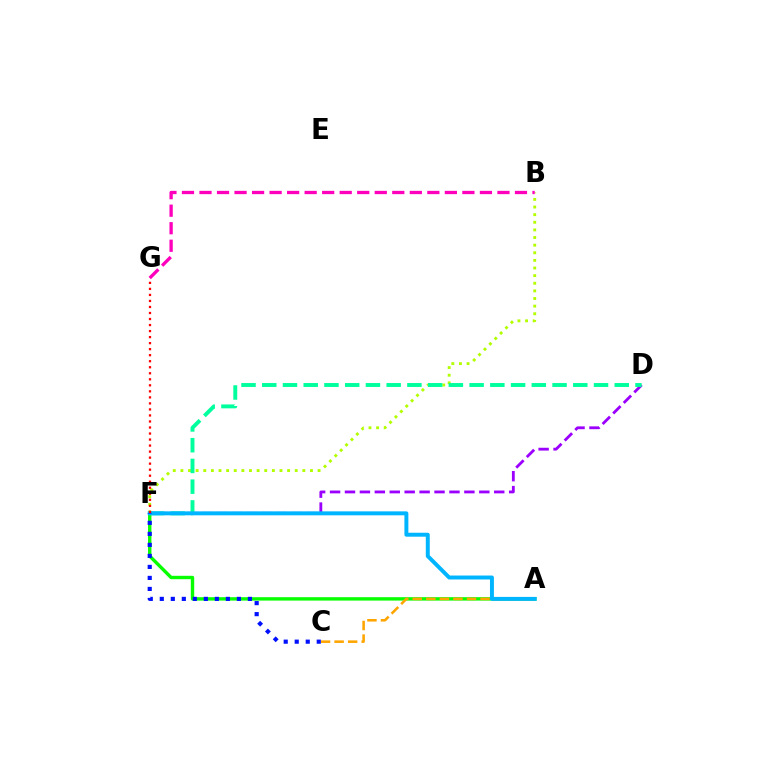{('D', 'F'): [{'color': '#9b00ff', 'line_style': 'dashed', 'thickness': 2.03}, {'color': '#00ff9d', 'line_style': 'dashed', 'thickness': 2.82}], ('A', 'F'): [{'color': '#08ff00', 'line_style': 'solid', 'thickness': 2.45}, {'color': '#00b5ff', 'line_style': 'solid', 'thickness': 2.84}], ('B', 'F'): [{'color': '#b3ff00', 'line_style': 'dotted', 'thickness': 2.07}], ('A', 'C'): [{'color': '#ffa500', 'line_style': 'dashed', 'thickness': 1.84}], ('B', 'G'): [{'color': '#ff00bd', 'line_style': 'dashed', 'thickness': 2.38}], ('F', 'G'): [{'color': '#ff0000', 'line_style': 'dotted', 'thickness': 1.64}], ('C', 'F'): [{'color': '#0010ff', 'line_style': 'dotted', 'thickness': 2.99}]}